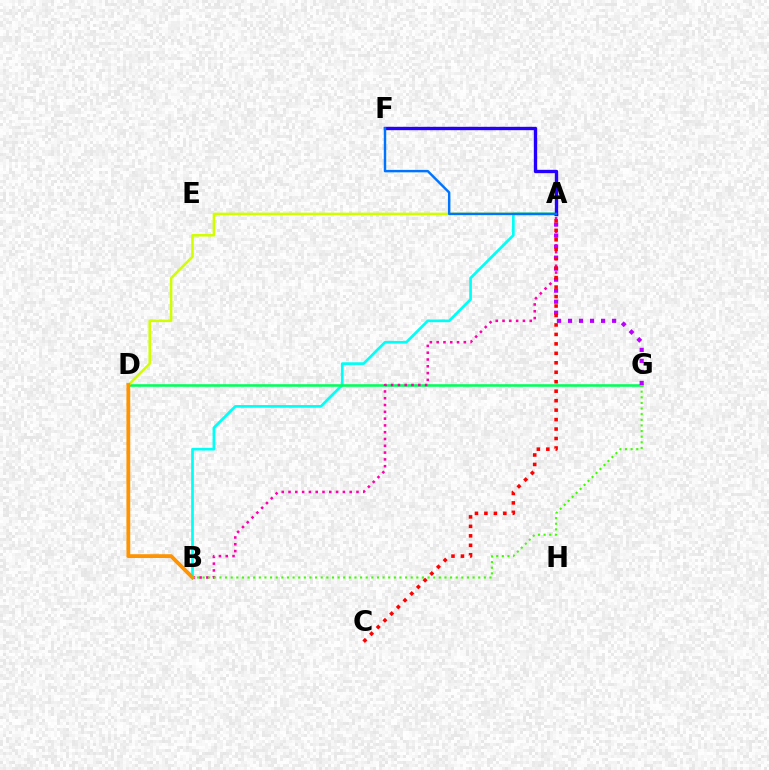{('A', 'B'): [{'color': '#00fff6', 'line_style': 'solid', 'thickness': 1.93}, {'color': '#ff00ac', 'line_style': 'dotted', 'thickness': 1.85}], ('D', 'G'): [{'color': '#00ff5c', 'line_style': 'solid', 'thickness': 1.86}], ('A', 'G'): [{'color': '#b900ff', 'line_style': 'dotted', 'thickness': 2.99}], ('A', 'D'): [{'color': '#d1ff00', 'line_style': 'solid', 'thickness': 1.83}], ('A', 'C'): [{'color': '#ff0000', 'line_style': 'dotted', 'thickness': 2.57}], ('A', 'F'): [{'color': '#2500ff', 'line_style': 'solid', 'thickness': 2.42}, {'color': '#0074ff', 'line_style': 'solid', 'thickness': 1.76}], ('B', 'D'): [{'color': '#ff9400', 'line_style': 'solid', 'thickness': 2.74}], ('B', 'G'): [{'color': '#3dff00', 'line_style': 'dotted', 'thickness': 1.53}]}